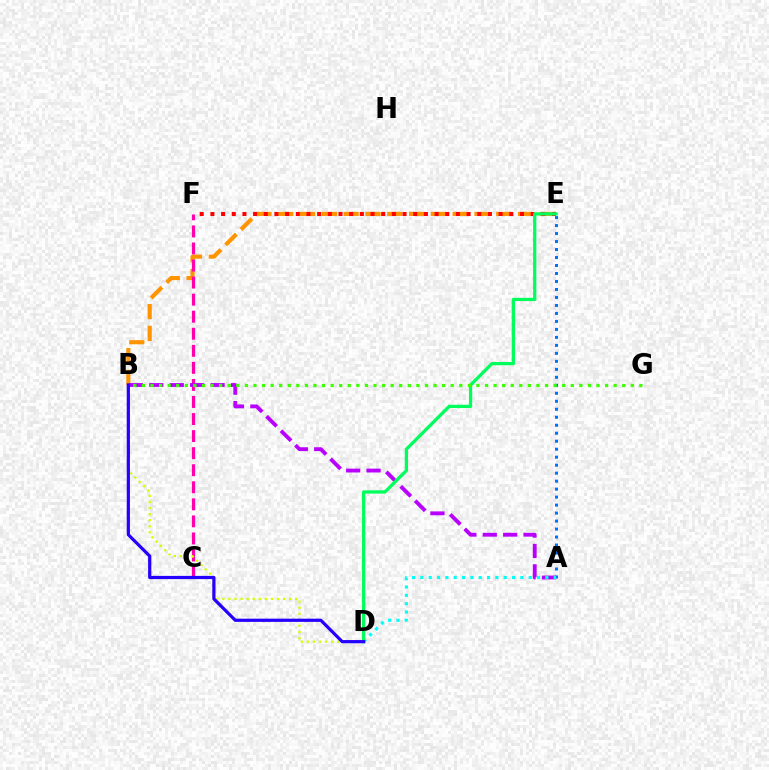{('B', 'E'): [{'color': '#ff9400', 'line_style': 'dashed', 'thickness': 2.96}], ('A', 'E'): [{'color': '#0074ff', 'line_style': 'dotted', 'thickness': 2.17}], ('E', 'F'): [{'color': '#ff0000', 'line_style': 'dotted', 'thickness': 2.9}], ('C', 'F'): [{'color': '#ff00ac', 'line_style': 'dashed', 'thickness': 2.32}], ('A', 'B'): [{'color': '#b900ff', 'line_style': 'dashed', 'thickness': 2.77}], ('A', 'D'): [{'color': '#00fff6', 'line_style': 'dotted', 'thickness': 2.26}], ('D', 'E'): [{'color': '#00ff5c', 'line_style': 'solid', 'thickness': 2.34}], ('B', 'D'): [{'color': '#d1ff00', 'line_style': 'dotted', 'thickness': 1.65}, {'color': '#2500ff', 'line_style': 'solid', 'thickness': 2.32}], ('B', 'G'): [{'color': '#3dff00', 'line_style': 'dotted', 'thickness': 2.33}]}